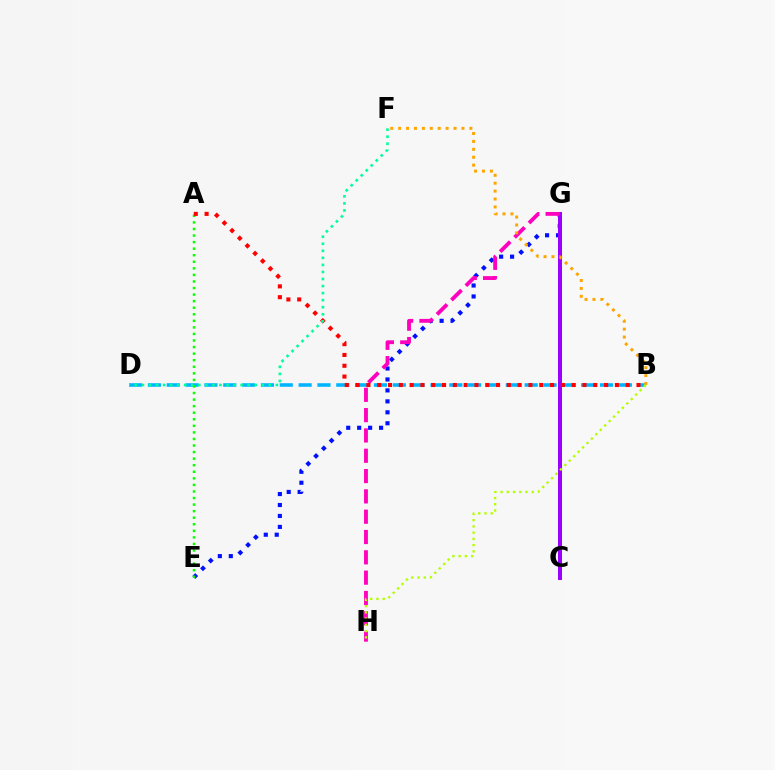{('E', 'G'): [{'color': '#0010ff', 'line_style': 'dotted', 'thickness': 2.98}], ('B', 'D'): [{'color': '#00b5ff', 'line_style': 'dashed', 'thickness': 2.56}], ('C', 'G'): [{'color': '#9b00ff', 'line_style': 'solid', 'thickness': 2.87}], ('G', 'H'): [{'color': '#ff00bd', 'line_style': 'dashed', 'thickness': 2.76}], ('A', 'E'): [{'color': '#08ff00', 'line_style': 'dotted', 'thickness': 1.78}], ('A', 'B'): [{'color': '#ff0000', 'line_style': 'dotted', 'thickness': 2.94}], ('D', 'F'): [{'color': '#00ff9d', 'line_style': 'dotted', 'thickness': 1.92}], ('B', 'F'): [{'color': '#ffa500', 'line_style': 'dotted', 'thickness': 2.15}], ('B', 'H'): [{'color': '#b3ff00', 'line_style': 'dotted', 'thickness': 1.7}]}